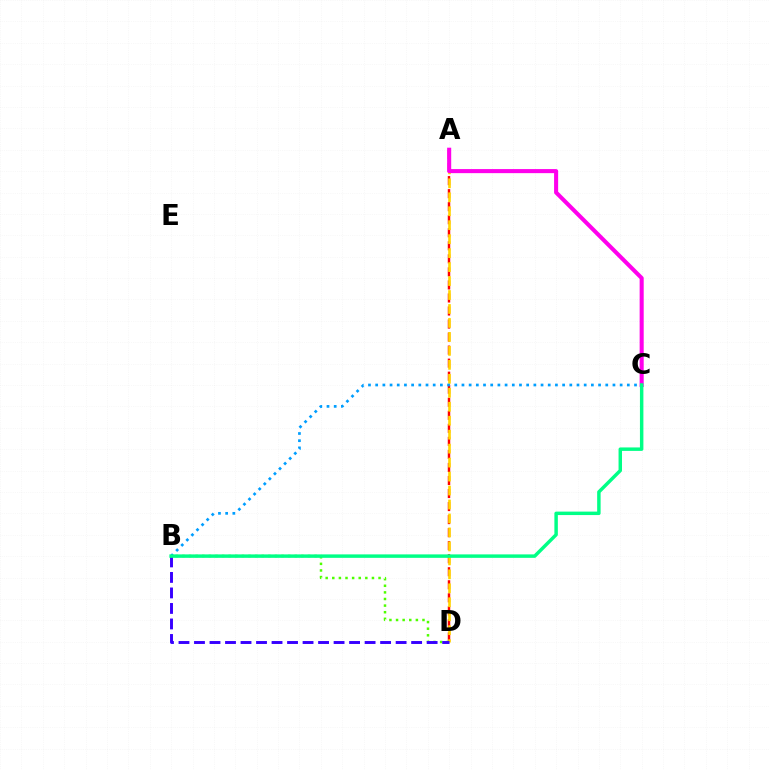{('A', 'D'): [{'color': '#ff0000', 'line_style': 'dashed', 'thickness': 1.77}, {'color': '#ffd500', 'line_style': 'dashed', 'thickness': 1.9}], ('B', 'C'): [{'color': '#009eff', 'line_style': 'dotted', 'thickness': 1.95}, {'color': '#00ff86', 'line_style': 'solid', 'thickness': 2.49}], ('B', 'D'): [{'color': '#4fff00', 'line_style': 'dotted', 'thickness': 1.8}, {'color': '#3700ff', 'line_style': 'dashed', 'thickness': 2.11}], ('A', 'C'): [{'color': '#ff00ed', 'line_style': 'solid', 'thickness': 2.93}]}